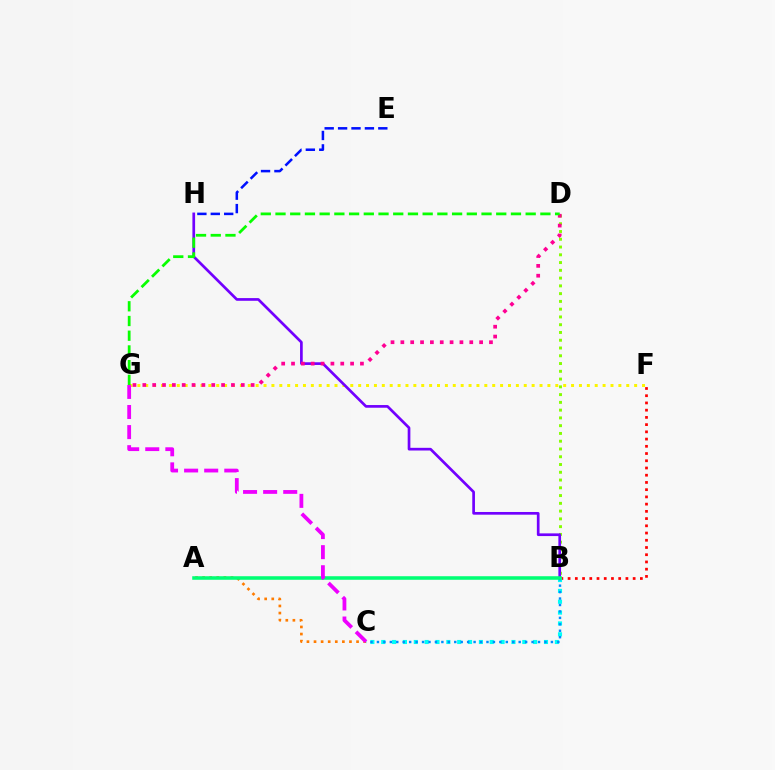{('B', 'F'): [{'color': '#ff0000', 'line_style': 'dotted', 'thickness': 1.96}], ('B', 'D'): [{'color': '#84ff00', 'line_style': 'dotted', 'thickness': 2.11}], ('F', 'G'): [{'color': '#fcf500', 'line_style': 'dotted', 'thickness': 2.14}], ('E', 'H'): [{'color': '#0010ff', 'line_style': 'dashed', 'thickness': 1.82}], ('A', 'C'): [{'color': '#ff7c00', 'line_style': 'dotted', 'thickness': 1.93}], ('B', 'H'): [{'color': '#7200ff', 'line_style': 'solid', 'thickness': 1.94}], ('B', 'C'): [{'color': '#00fff6', 'line_style': 'dotted', 'thickness': 2.95}, {'color': '#008cff', 'line_style': 'dotted', 'thickness': 1.75}], ('D', 'G'): [{'color': '#ff0094', 'line_style': 'dotted', 'thickness': 2.67}, {'color': '#08ff00', 'line_style': 'dashed', 'thickness': 2.0}], ('A', 'B'): [{'color': '#00ff74', 'line_style': 'solid', 'thickness': 2.56}], ('C', 'G'): [{'color': '#ee00ff', 'line_style': 'dashed', 'thickness': 2.73}]}